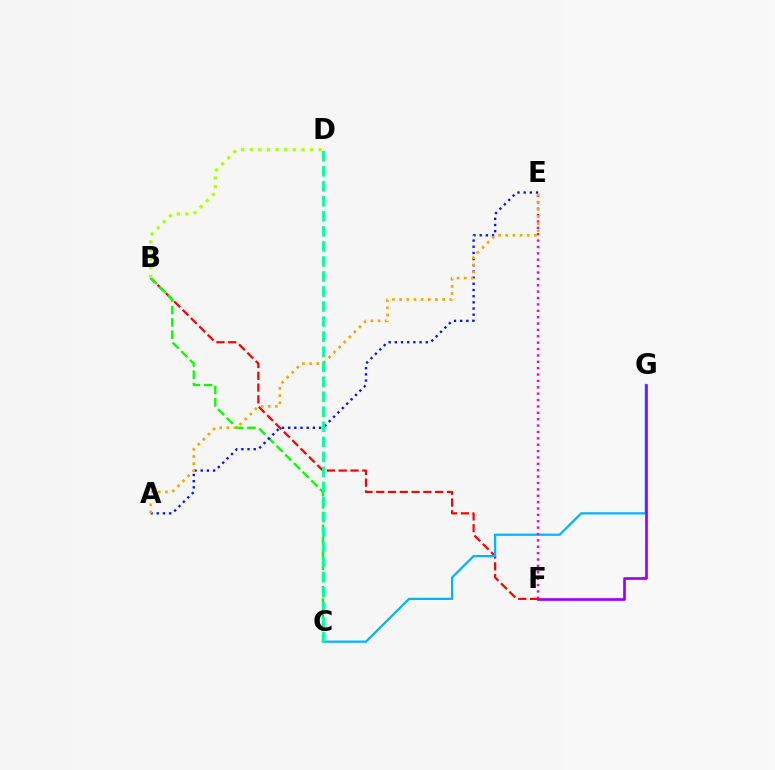{('B', 'F'): [{'color': '#ff0000', 'line_style': 'dashed', 'thickness': 1.6}], ('C', 'G'): [{'color': '#00b5ff', 'line_style': 'solid', 'thickness': 1.62}], ('B', 'C'): [{'color': '#08ff00', 'line_style': 'dashed', 'thickness': 1.67}], ('A', 'E'): [{'color': '#0010ff', 'line_style': 'dotted', 'thickness': 1.68}, {'color': '#ffa500', 'line_style': 'dotted', 'thickness': 1.95}], ('E', 'F'): [{'color': '#ff00bd', 'line_style': 'dotted', 'thickness': 1.73}], ('B', 'D'): [{'color': '#b3ff00', 'line_style': 'dotted', 'thickness': 2.34}], ('F', 'G'): [{'color': '#9b00ff', 'line_style': 'solid', 'thickness': 1.94}], ('C', 'D'): [{'color': '#00ff9d', 'line_style': 'dashed', 'thickness': 2.04}]}